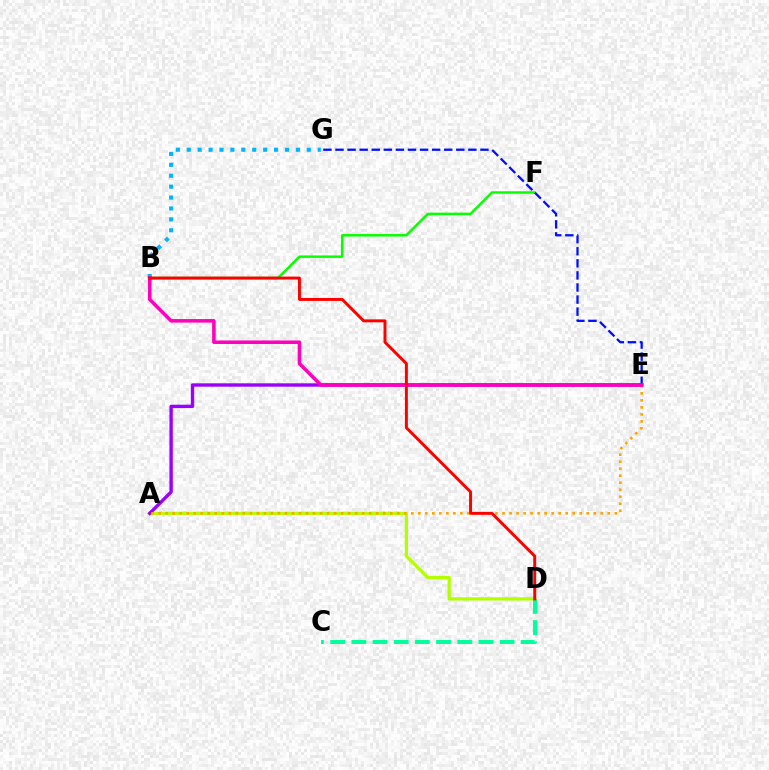{('A', 'D'): [{'color': '#b3ff00', 'line_style': 'solid', 'thickness': 2.33}], ('A', 'E'): [{'color': '#9b00ff', 'line_style': 'solid', 'thickness': 2.43}, {'color': '#ffa500', 'line_style': 'dotted', 'thickness': 1.91}], ('B', 'F'): [{'color': '#08ff00', 'line_style': 'solid', 'thickness': 1.78}], ('E', 'G'): [{'color': '#0010ff', 'line_style': 'dashed', 'thickness': 1.64}], ('C', 'D'): [{'color': '#00ff9d', 'line_style': 'dashed', 'thickness': 2.88}], ('B', 'G'): [{'color': '#00b5ff', 'line_style': 'dotted', 'thickness': 2.97}], ('B', 'E'): [{'color': '#ff00bd', 'line_style': 'solid', 'thickness': 2.54}], ('B', 'D'): [{'color': '#ff0000', 'line_style': 'solid', 'thickness': 2.12}]}